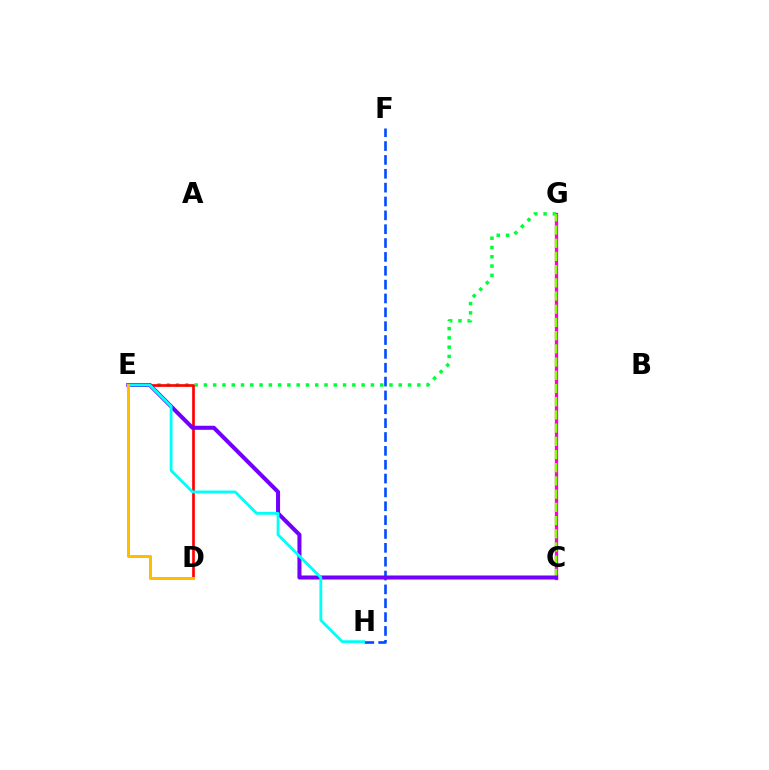{('C', 'G'): [{'color': '#ff00cf', 'line_style': 'solid', 'thickness': 2.39}, {'color': '#84ff00', 'line_style': 'dashed', 'thickness': 1.79}], ('E', 'G'): [{'color': '#00ff39', 'line_style': 'dotted', 'thickness': 2.52}], ('F', 'H'): [{'color': '#004bff', 'line_style': 'dashed', 'thickness': 1.88}], ('D', 'E'): [{'color': '#ff0000', 'line_style': 'solid', 'thickness': 1.93}, {'color': '#ffbd00', 'line_style': 'solid', 'thickness': 2.16}], ('C', 'E'): [{'color': '#7200ff', 'line_style': 'solid', 'thickness': 2.91}], ('E', 'H'): [{'color': '#00fff6', 'line_style': 'solid', 'thickness': 2.04}]}